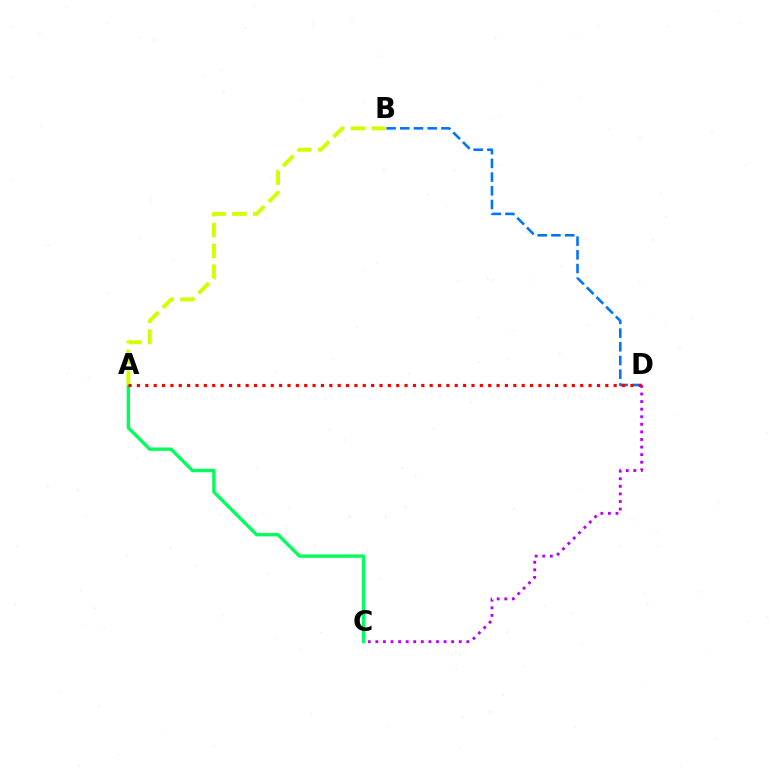{('C', 'D'): [{'color': '#b900ff', 'line_style': 'dotted', 'thickness': 2.06}], ('B', 'D'): [{'color': '#0074ff', 'line_style': 'dashed', 'thickness': 1.86}], ('A', 'C'): [{'color': '#00ff5c', 'line_style': 'solid', 'thickness': 2.41}], ('A', 'B'): [{'color': '#d1ff00', 'line_style': 'dashed', 'thickness': 2.83}], ('A', 'D'): [{'color': '#ff0000', 'line_style': 'dotted', 'thickness': 2.27}]}